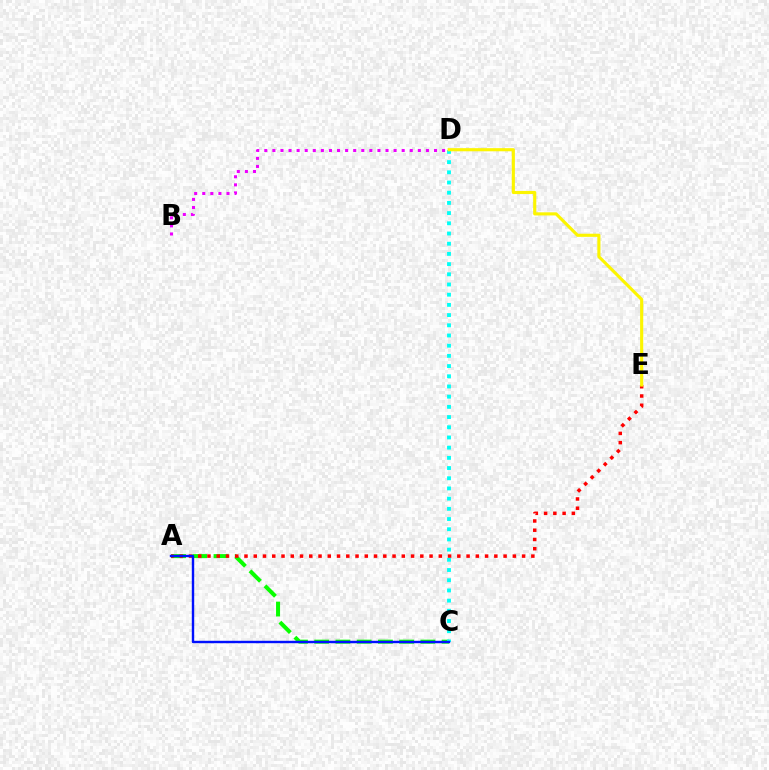{('A', 'C'): [{'color': '#08ff00', 'line_style': 'dashed', 'thickness': 2.88}, {'color': '#0010ff', 'line_style': 'solid', 'thickness': 1.74}], ('B', 'D'): [{'color': '#ee00ff', 'line_style': 'dotted', 'thickness': 2.2}], ('A', 'E'): [{'color': '#ff0000', 'line_style': 'dotted', 'thickness': 2.51}], ('C', 'D'): [{'color': '#00fff6', 'line_style': 'dotted', 'thickness': 2.77}], ('D', 'E'): [{'color': '#fcf500', 'line_style': 'solid', 'thickness': 2.25}]}